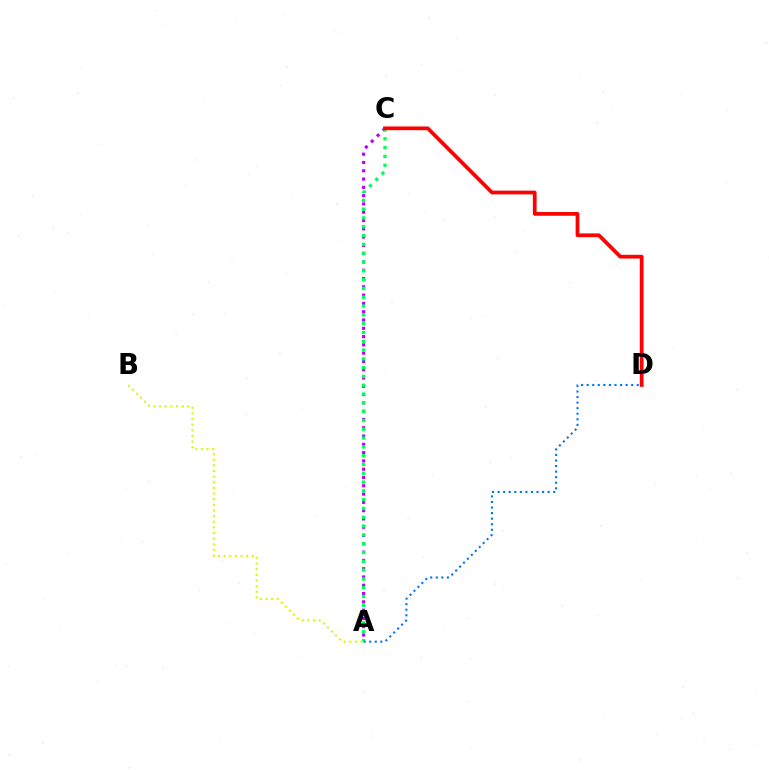{('A', 'C'): [{'color': '#b900ff', 'line_style': 'dotted', 'thickness': 2.25}, {'color': '#00ff5c', 'line_style': 'dotted', 'thickness': 2.39}], ('A', 'D'): [{'color': '#0074ff', 'line_style': 'dotted', 'thickness': 1.51}], ('C', 'D'): [{'color': '#ff0000', 'line_style': 'solid', 'thickness': 2.69}], ('A', 'B'): [{'color': '#d1ff00', 'line_style': 'dotted', 'thickness': 1.53}]}